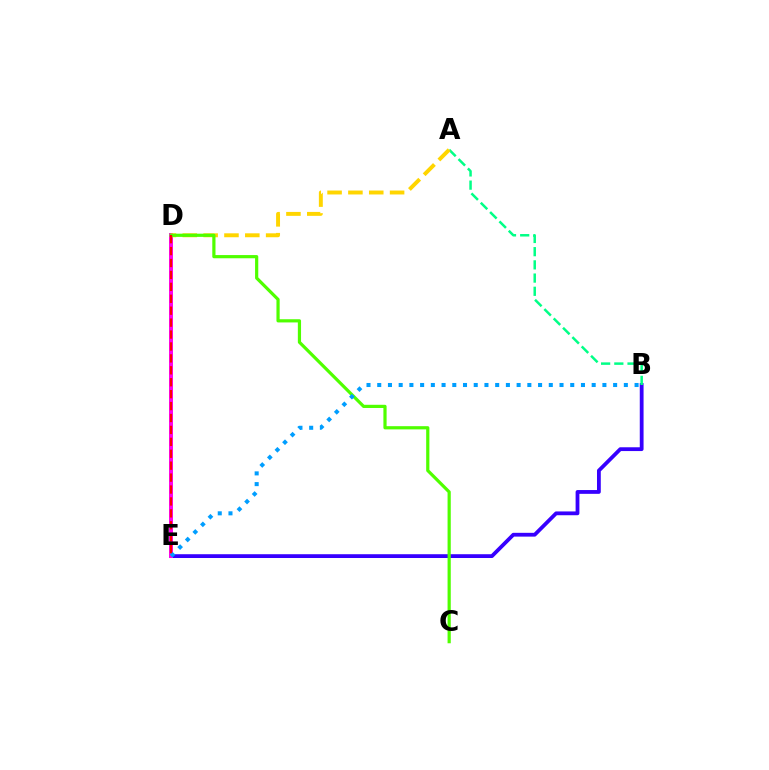{('B', 'E'): [{'color': '#3700ff', 'line_style': 'solid', 'thickness': 2.73}, {'color': '#009eff', 'line_style': 'dotted', 'thickness': 2.91}], ('D', 'E'): [{'color': '#ff00ed', 'line_style': 'solid', 'thickness': 2.85}, {'color': '#ff0000', 'line_style': 'dashed', 'thickness': 1.62}], ('A', 'B'): [{'color': '#00ff86', 'line_style': 'dashed', 'thickness': 1.79}], ('A', 'D'): [{'color': '#ffd500', 'line_style': 'dashed', 'thickness': 2.83}], ('C', 'D'): [{'color': '#4fff00', 'line_style': 'solid', 'thickness': 2.31}]}